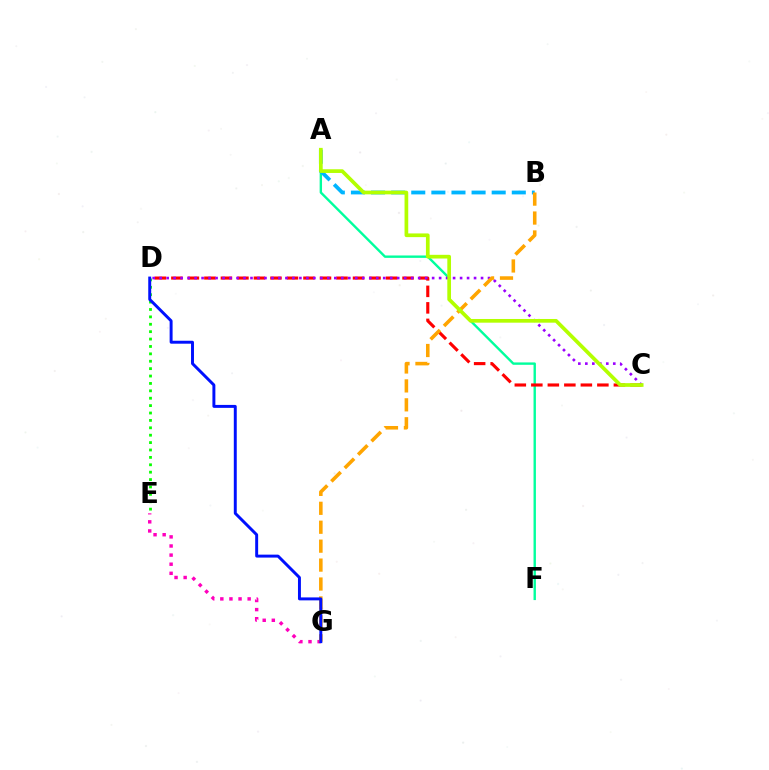{('A', 'F'): [{'color': '#00ff9d', 'line_style': 'solid', 'thickness': 1.72}], ('C', 'D'): [{'color': '#ff0000', 'line_style': 'dashed', 'thickness': 2.24}, {'color': '#9b00ff', 'line_style': 'dotted', 'thickness': 1.9}], ('A', 'B'): [{'color': '#00b5ff', 'line_style': 'dashed', 'thickness': 2.73}], ('E', 'G'): [{'color': '#ff00bd', 'line_style': 'dotted', 'thickness': 2.47}], ('D', 'E'): [{'color': '#08ff00', 'line_style': 'dotted', 'thickness': 2.01}], ('B', 'G'): [{'color': '#ffa500', 'line_style': 'dashed', 'thickness': 2.57}], ('D', 'G'): [{'color': '#0010ff', 'line_style': 'solid', 'thickness': 2.12}], ('A', 'C'): [{'color': '#b3ff00', 'line_style': 'solid', 'thickness': 2.66}]}